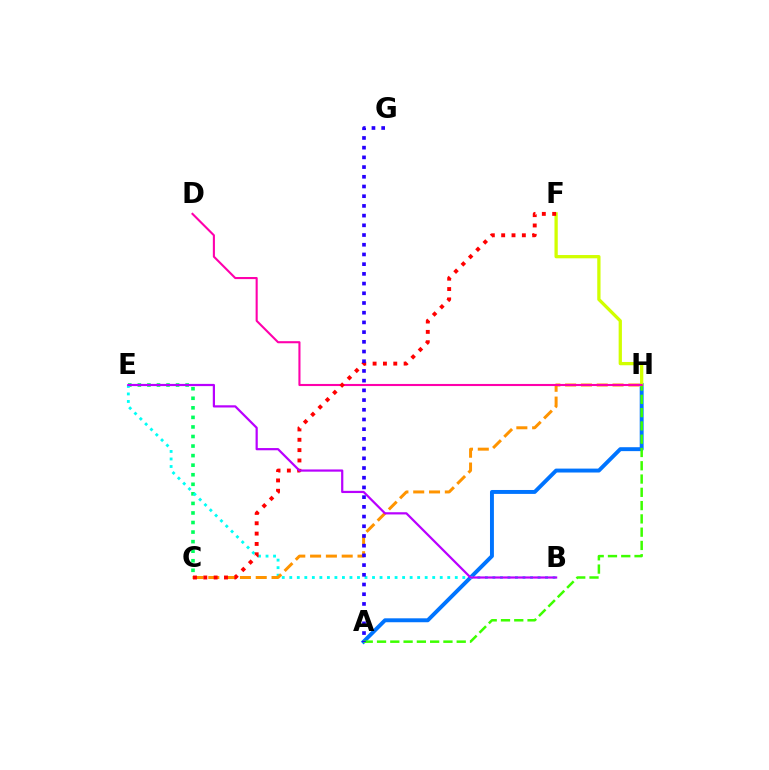{('A', 'H'): [{'color': '#0074ff', 'line_style': 'solid', 'thickness': 2.82}, {'color': '#3dff00', 'line_style': 'dashed', 'thickness': 1.8}], ('F', 'H'): [{'color': '#d1ff00', 'line_style': 'solid', 'thickness': 2.36}], ('C', 'E'): [{'color': '#00ff5c', 'line_style': 'dotted', 'thickness': 2.6}], ('B', 'E'): [{'color': '#00fff6', 'line_style': 'dotted', 'thickness': 2.04}, {'color': '#b900ff', 'line_style': 'solid', 'thickness': 1.59}], ('C', 'H'): [{'color': '#ff9400', 'line_style': 'dashed', 'thickness': 2.15}], ('D', 'H'): [{'color': '#ff00ac', 'line_style': 'solid', 'thickness': 1.51}], ('C', 'F'): [{'color': '#ff0000', 'line_style': 'dotted', 'thickness': 2.81}], ('A', 'G'): [{'color': '#2500ff', 'line_style': 'dotted', 'thickness': 2.64}]}